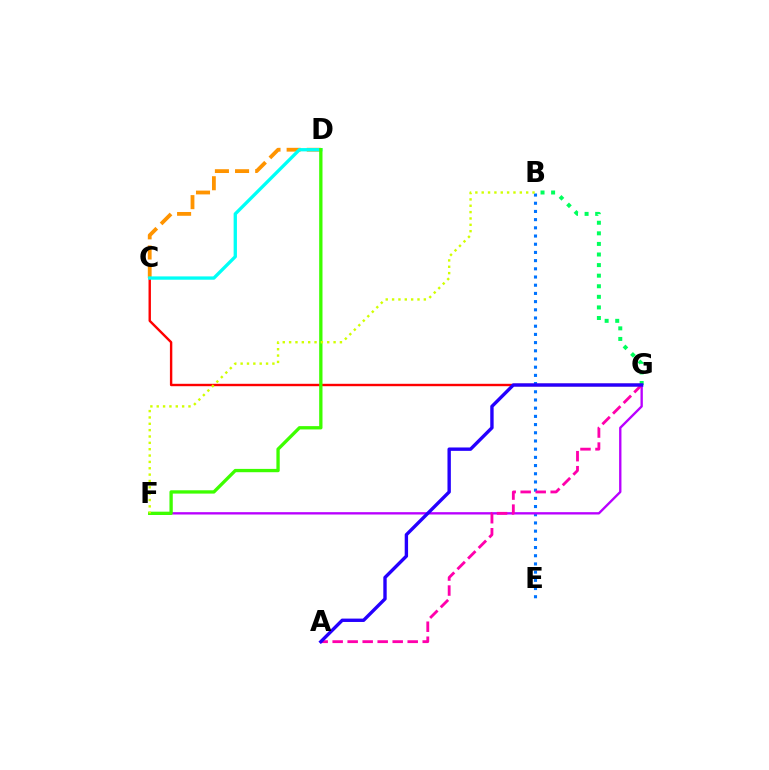{('B', 'G'): [{'color': '#00ff5c', 'line_style': 'dotted', 'thickness': 2.88}], ('C', 'G'): [{'color': '#ff0000', 'line_style': 'solid', 'thickness': 1.73}], ('C', 'D'): [{'color': '#ff9400', 'line_style': 'dashed', 'thickness': 2.74}, {'color': '#00fff6', 'line_style': 'solid', 'thickness': 2.39}], ('B', 'E'): [{'color': '#0074ff', 'line_style': 'dotted', 'thickness': 2.23}], ('F', 'G'): [{'color': '#b900ff', 'line_style': 'solid', 'thickness': 1.69}], ('A', 'G'): [{'color': '#ff00ac', 'line_style': 'dashed', 'thickness': 2.04}, {'color': '#2500ff', 'line_style': 'solid', 'thickness': 2.43}], ('D', 'F'): [{'color': '#3dff00', 'line_style': 'solid', 'thickness': 2.39}], ('B', 'F'): [{'color': '#d1ff00', 'line_style': 'dotted', 'thickness': 1.73}]}